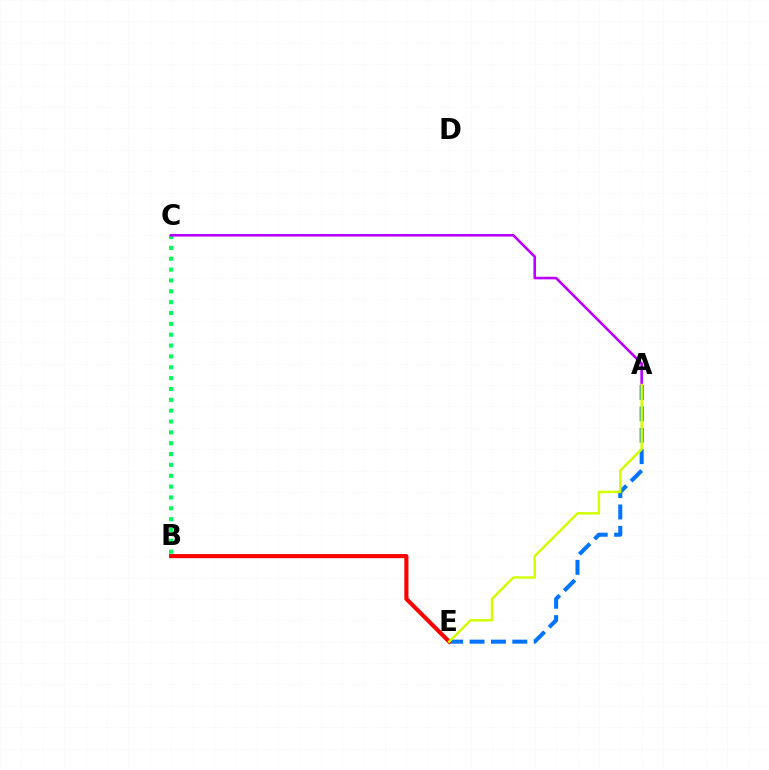{('A', 'E'): [{'color': '#0074ff', 'line_style': 'dashed', 'thickness': 2.91}, {'color': '#d1ff00', 'line_style': 'solid', 'thickness': 1.77}], ('B', 'C'): [{'color': '#00ff5c', 'line_style': 'dotted', 'thickness': 2.95}], ('B', 'E'): [{'color': '#ff0000', 'line_style': 'solid', 'thickness': 2.96}], ('A', 'C'): [{'color': '#b900ff', 'line_style': 'solid', 'thickness': 1.87}]}